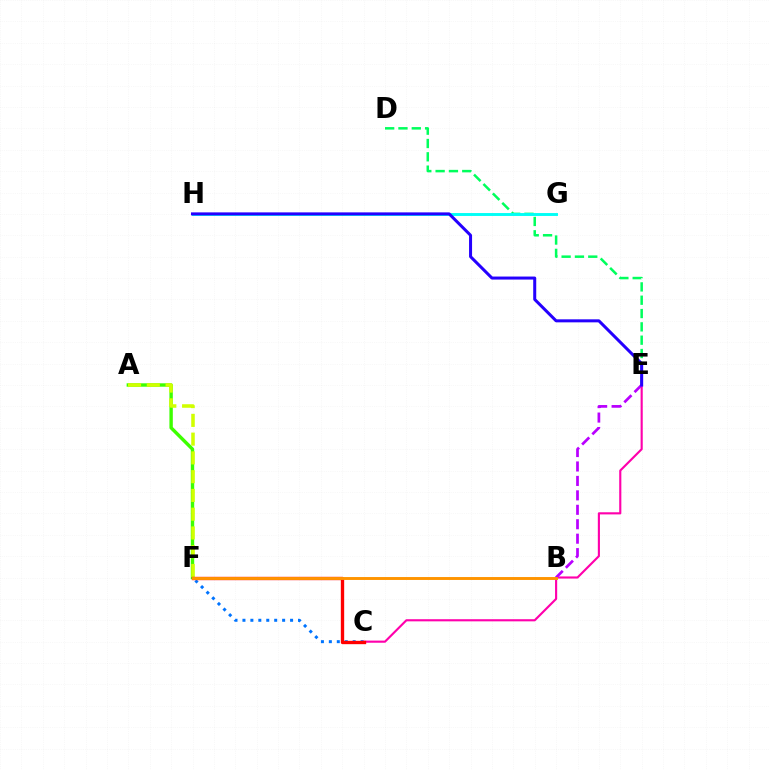{('D', 'E'): [{'color': '#00ff5c', 'line_style': 'dashed', 'thickness': 1.81}], ('A', 'F'): [{'color': '#3dff00', 'line_style': 'solid', 'thickness': 2.45}, {'color': '#d1ff00', 'line_style': 'dashed', 'thickness': 2.55}], ('C', 'F'): [{'color': '#0074ff', 'line_style': 'dotted', 'thickness': 2.16}, {'color': '#ff0000', 'line_style': 'solid', 'thickness': 2.41}], ('G', 'H'): [{'color': '#00fff6', 'line_style': 'solid', 'thickness': 2.09}], ('C', 'E'): [{'color': '#ff00ac', 'line_style': 'solid', 'thickness': 1.54}], ('B', 'E'): [{'color': '#b900ff', 'line_style': 'dashed', 'thickness': 1.96}], ('B', 'F'): [{'color': '#ff9400', 'line_style': 'solid', 'thickness': 2.1}], ('E', 'H'): [{'color': '#2500ff', 'line_style': 'solid', 'thickness': 2.17}]}